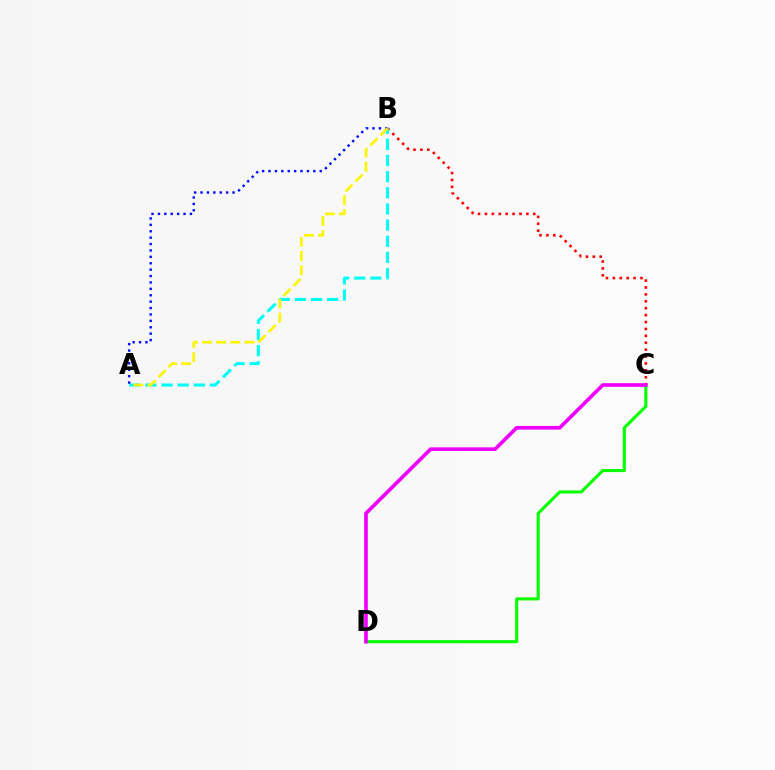{('C', 'D'): [{'color': '#08ff00', 'line_style': 'solid', 'thickness': 2.23}, {'color': '#ee00ff', 'line_style': 'solid', 'thickness': 2.63}], ('B', 'C'): [{'color': '#ff0000', 'line_style': 'dotted', 'thickness': 1.88}], ('A', 'B'): [{'color': '#00fff6', 'line_style': 'dashed', 'thickness': 2.19}, {'color': '#0010ff', 'line_style': 'dotted', 'thickness': 1.74}, {'color': '#fcf500', 'line_style': 'dashed', 'thickness': 1.92}]}